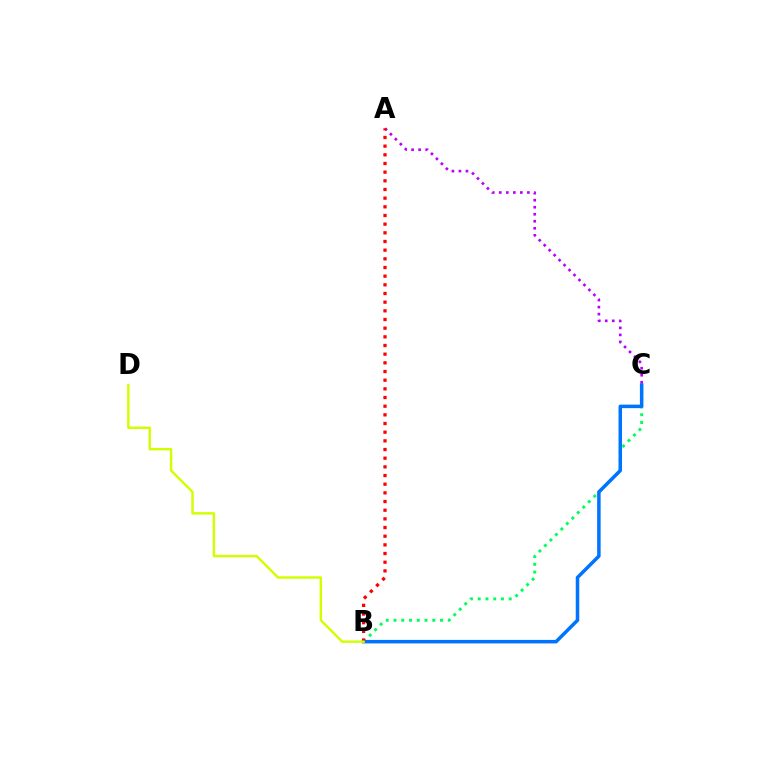{('B', 'C'): [{'color': '#00ff5c', 'line_style': 'dotted', 'thickness': 2.11}, {'color': '#0074ff', 'line_style': 'solid', 'thickness': 2.53}], ('A', 'C'): [{'color': '#b900ff', 'line_style': 'dotted', 'thickness': 1.91}], ('A', 'B'): [{'color': '#ff0000', 'line_style': 'dotted', 'thickness': 2.36}], ('B', 'D'): [{'color': '#d1ff00', 'line_style': 'solid', 'thickness': 1.75}]}